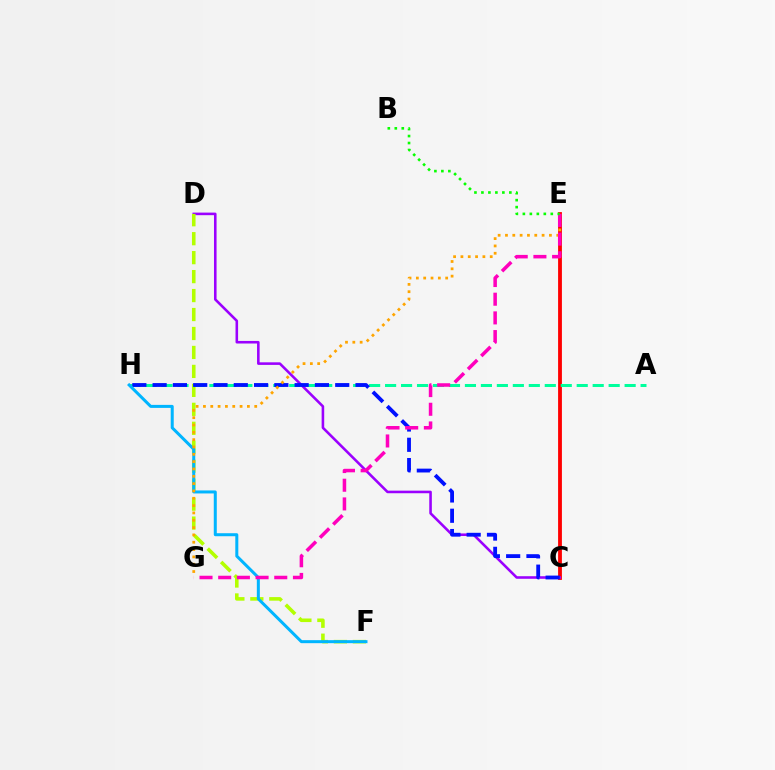{('C', 'E'): [{'color': '#ff0000', 'line_style': 'solid', 'thickness': 2.75}], ('C', 'D'): [{'color': '#9b00ff', 'line_style': 'solid', 'thickness': 1.86}], ('D', 'F'): [{'color': '#b3ff00', 'line_style': 'dashed', 'thickness': 2.58}], ('A', 'H'): [{'color': '#00ff9d', 'line_style': 'dashed', 'thickness': 2.17}], ('C', 'H'): [{'color': '#0010ff', 'line_style': 'dashed', 'thickness': 2.76}], ('F', 'H'): [{'color': '#00b5ff', 'line_style': 'solid', 'thickness': 2.17}], ('E', 'G'): [{'color': '#ffa500', 'line_style': 'dotted', 'thickness': 1.99}, {'color': '#ff00bd', 'line_style': 'dashed', 'thickness': 2.54}], ('B', 'E'): [{'color': '#08ff00', 'line_style': 'dotted', 'thickness': 1.9}]}